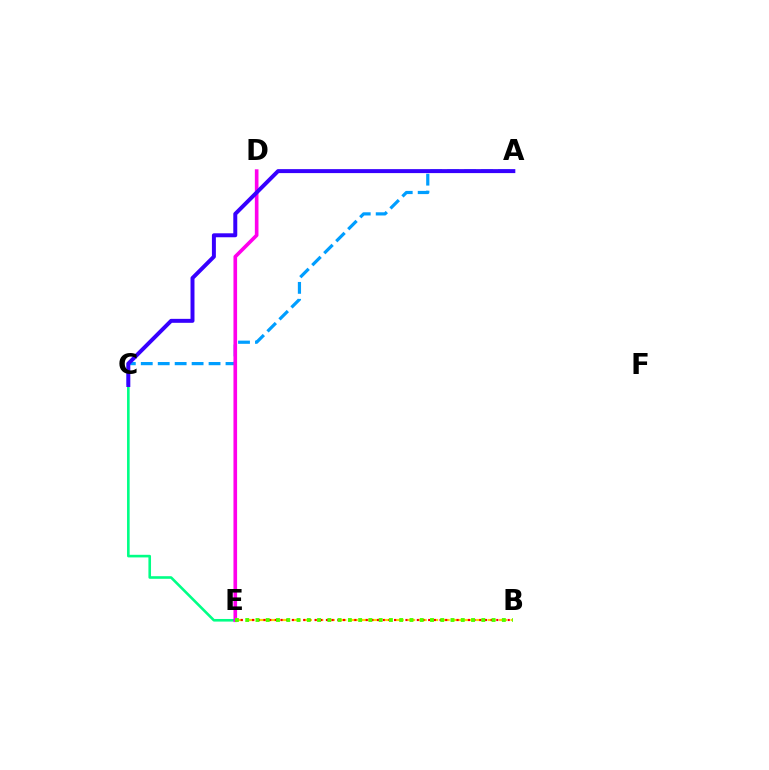{('C', 'E'): [{'color': '#00ff86', 'line_style': 'solid', 'thickness': 1.88}], ('B', 'E'): [{'color': '#ffd500', 'line_style': 'dashed', 'thickness': 1.56}, {'color': '#ff0000', 'line_style': 'dotted', 'thickness': 1.54}, {'color': '#4fff00', 'line_style': 'dotted', 'thickness': 2.79}], ('A', 'C'): [{'color': '#009eff', 'line_style': 'dashed', 'thickness': 2.3}, {'color': '#3700ff', 'line_style': 'solid', 'thickness': 2.85}], ('D', 'E'): [{'color': '#ff00ed', 'line_style': 'solid', 'thickness': 2.62}]}